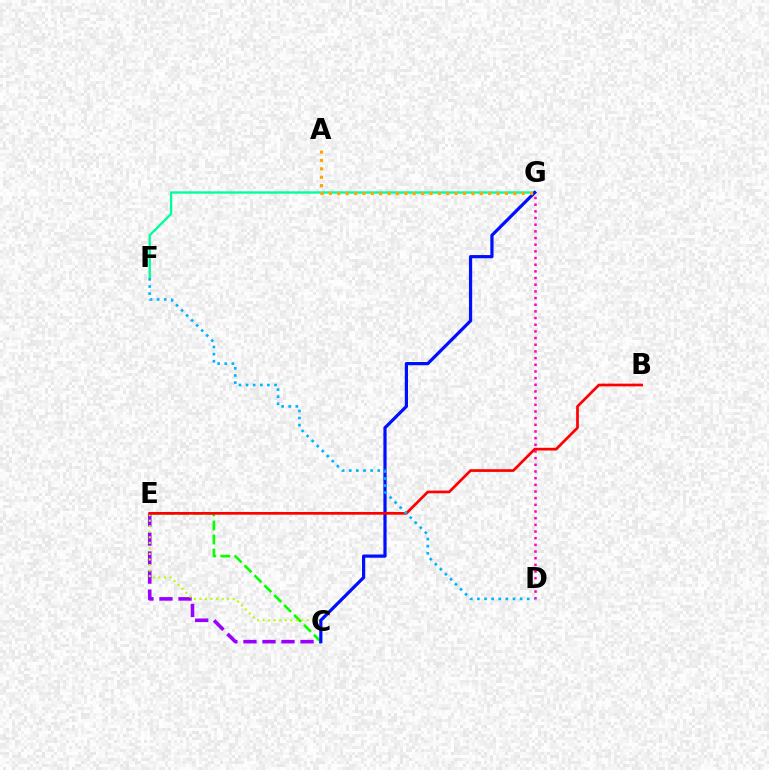{('F', 'G'): [{'color': '#00ff9d', 'line_style': 'solid', 'thickness': 1.71}], ('C', 'E'): [{'color': '#9b00ff', 'line_style': 'dashed', 'thickness': 2.59}, {'color': '#08ff00', 'line_style': 'dashed', 'thickness': 1.9}, {'color': '#b3ff00', 'line_style': 'dotted', 'thickness': 1.51}], ('D', 'G'): [{'color': '#ff00bd', 'line_style': 'dotted', 'thickness': 1.81}], ('C', 'G'): [{'color': '#0010ff', 'line_style': 'solid', 'thickness': 2.31}], ('B', 'E'): [{'color': '#ff0000', 'line_style': 'solid', 'thickness': 1.94}], ('A', 'G'): [{'color': '#ffa500', 'line_style': 'dotted', 'thickness': 2.28}], ('D', 'F'): [{'color': '#00b5ff', 'line_style': 'dotted', 'thickness': 1.93}]}